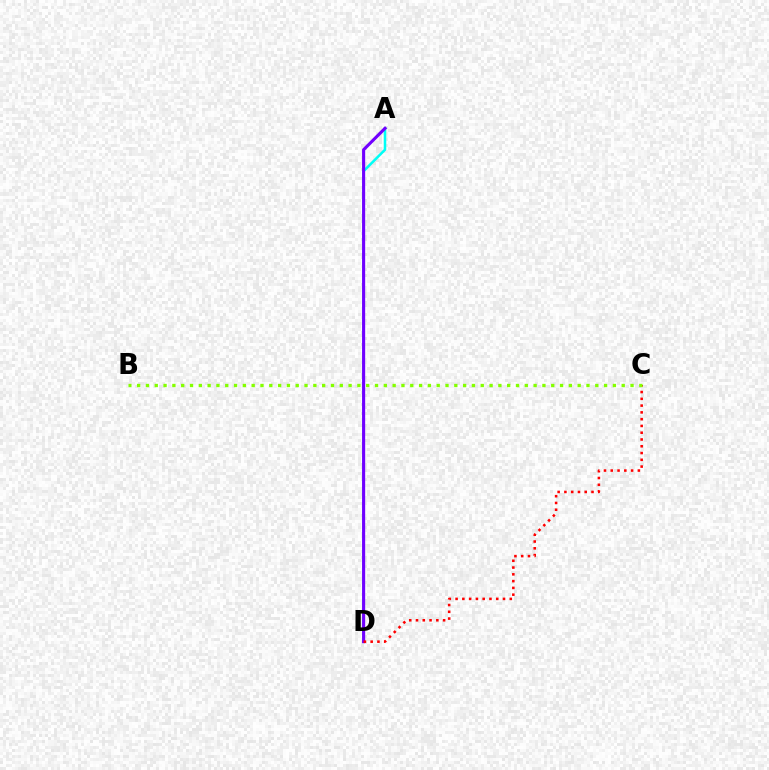{('A', 'D'): [{'color': '#00fff6', 'line_style': 'solid', 'thickness': 1.82}, {'color': '#7200ff', 'line_style': 'solid', 'thickness': 2.23}], ('C', 'D'): [{'color': '#ff0000', 'line_style': 'dotted', 'thickness': 1.84}], ('B', 'C'): [{'color': '#84ff00', 'line_style': 'dotted', 'thickness': 2.39}]}